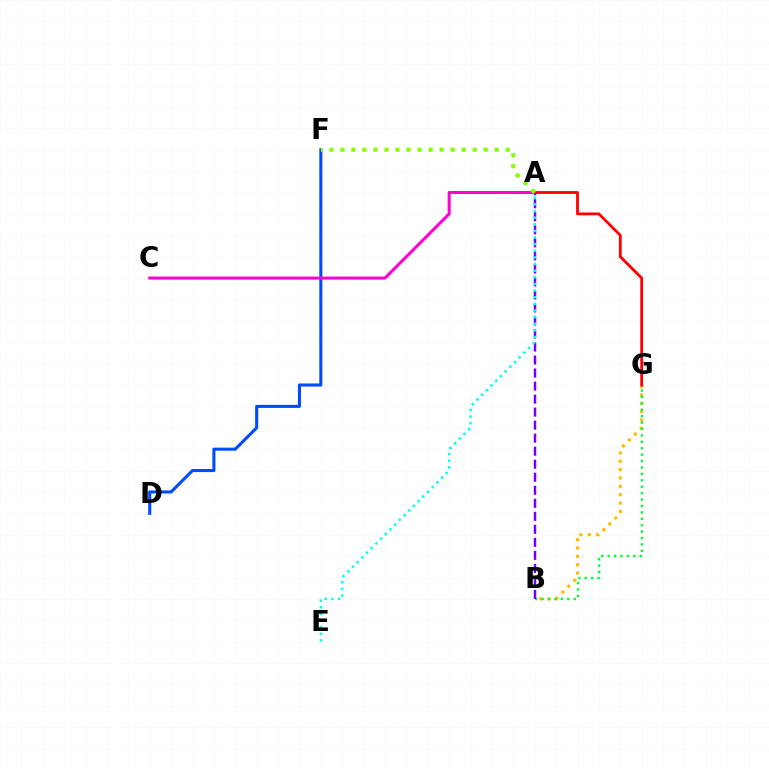{('B', 'G'): [{'color': '#ffbd00', 'line_style': 'dotted', 'thickness': 2.27}, {'color': '#00ff39', 'line_style': 'dotted', 'thickness': 1.74}], ('D', 'F'): [{'color': '#004bff', 'line_style': 'solid', 'thickness': 2.21}], ('A', 'C'): [{'color': '#ff00cf', 'line_style': 'solid', 'thickness': 2.18}], ('A', 'B'): [{'color': '#7200ff', 'line_style': 'dashed', 'thickness': 1.77}], ('A', 'G'): [{'color': '#ff0000', 'line_style': 'solid', 'thickness': 2.01}], ('A', 'E'): [{'color': '#00fff6', 'line_style': 'dotted', 'thickness': 1.8}], ('A', 'F'): [{'color': '#84ff00', 'line_style': 'dotted', 'thickness': 3.0}]}